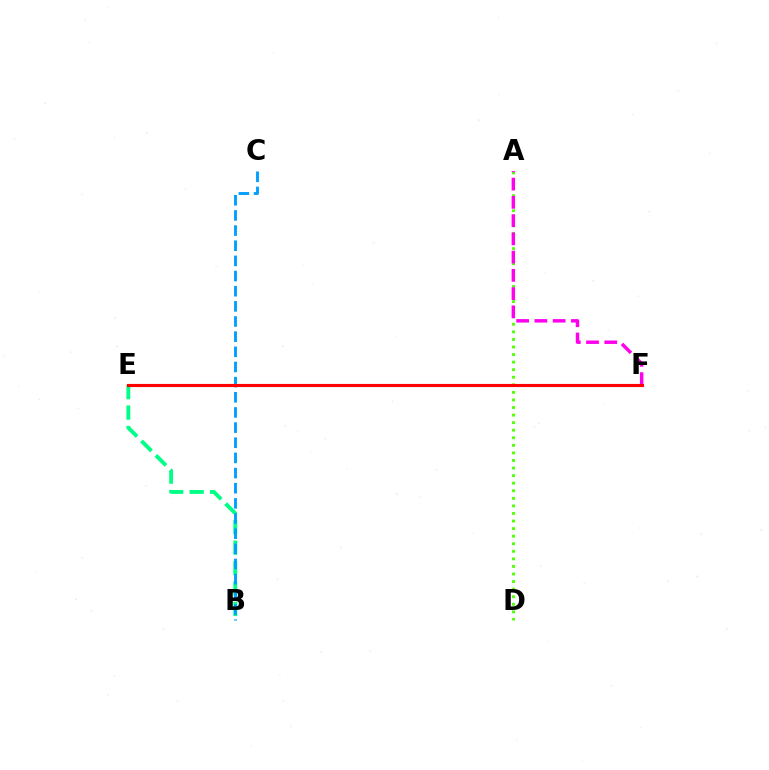{('A', 'D'): [{'color': '#4fff00', 'line_style': 'dotted', 'thickness': 2.06}], ('A', 'F'): [{'color': '#ff00ed', 'line_style': 'dashed', 'thickness': 2.48}], ('B', 'E'): [{'color': '#00ff86', 'line_style': 'dashed', 'thickness': 2.78}], ('E', 'F'): [{'color': '#ffd500', 'line_style': 'dotted', 'thickness': 2.16}, {'color': '#3700ff', 'line_style': 'dotted', 'thickness': 2.08}, {'color': '#ff0000', 'line_style': 'solid', 'thickness': 2.26}], ('B', 'C'): [{'color': '#009eff', 'line_style': 'dashed', 'thickness': 2.06}]}